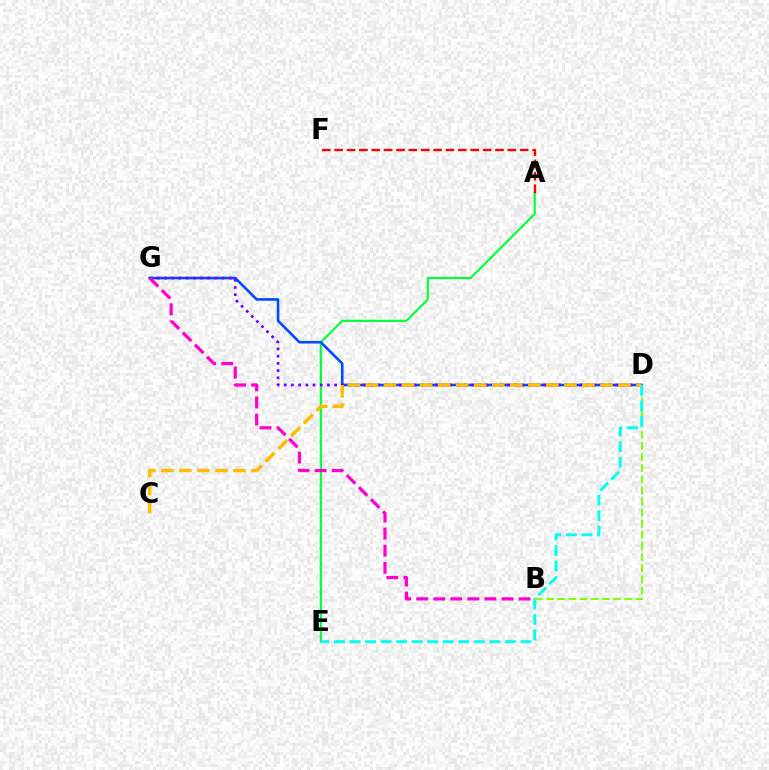{('A', 'E'): [{'color': '#00ff39', 'line_style': 'solid', 'thickness': 1.53}], ('D', 'G'): [{'color': '#004bff', 'line_style': 'solid', 'thickness': 1.88}, {'color': '#7200ff', 'line_style': 'dotted', 'thickness': 1.96}], ('B', 'D'): [{'color': '#84ff00', 'line_style': 'dashed', 'thickness': 1.51}], ('B', 'G'): [{'color': '#ff00cf', 'line_style': 'dashed', 'thickness': 2.32}], ('C', 'D'): [{'color': '#ffbd00', 'line_style': 'dashed', 'thickness': 2.45}], ('D', 'E'): [{'color': '#00fff6', 'line_style': 'dashed', 'thickness': 2.11}], ('A', 'F'): [{'color': '#ff0000', 'line_style': 'dashed', 'thickness': 1.68}]}